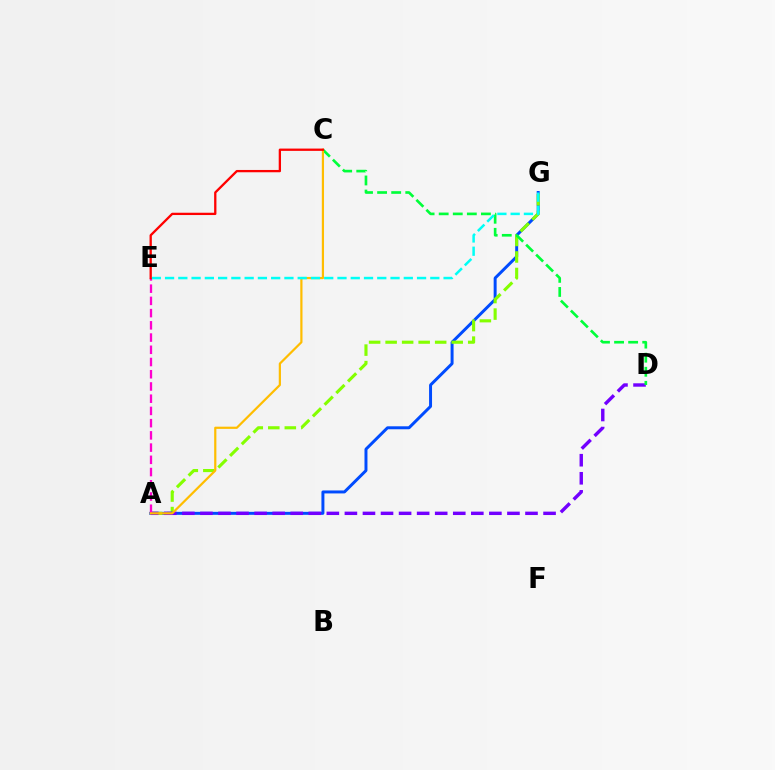{('A', 'G'): [{'color': '#004bff', 'line_style': 'solid', 'thickness': 2.14}, {'color': '#84ff00', 'line_style': 'dashed', 'thickness': 2.24}], ('A', 'D'): [{'color': '#7200ff', 'line_style': 'dashed', 'thickness': 2.45}], ('C', 'D'): [{'color': '#00ff39', 'line_style': 'dashed', 'thickness': 1.91}], ('A', 'E'): [{'color': '#ff00cf', 'line_style': 'dashed', 'thickness': 1.66}], ('A', 'C'): [{'color': '#ffbd00', 'line_style': 'solid', 'thickness': 1.59}], ('E', 'G'): [{'color': '#00fff6', 'line_style': 'dashed', 'thickness': 1.8}], ('C', 'E'): [{'color': '#ff0000', 'line_style': 'solid', 'thickness': 1.66}]}